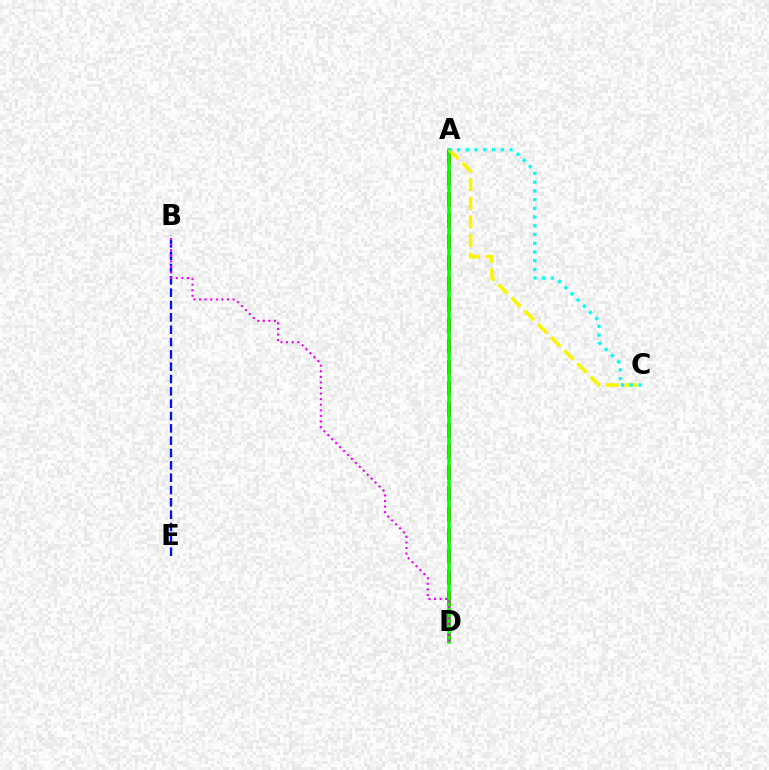{('B', 'E'): [{'color': '#0010ff', 'line_style': 'dashed', 'thickness': 1.68}], ('A', 'D'): [{'color': '#ff0000', 'line_style': 'dashed', 'thickness': 2.85}, {'color': '#08ff00', 'line_style': 'solid', 'thickness': 2.57}], ('B', 'D'): [{'color': '#ee00ff', 'line_style': 'dotted', 'thickness': 1.52}], ('A', 'C'): [{'color': '#fcf500', 'line_style': 'dashed', 'thickness': 2.53}, {'color': '#00fff6', 'line_style': 'dotted', 'thickness': 2.37}]}